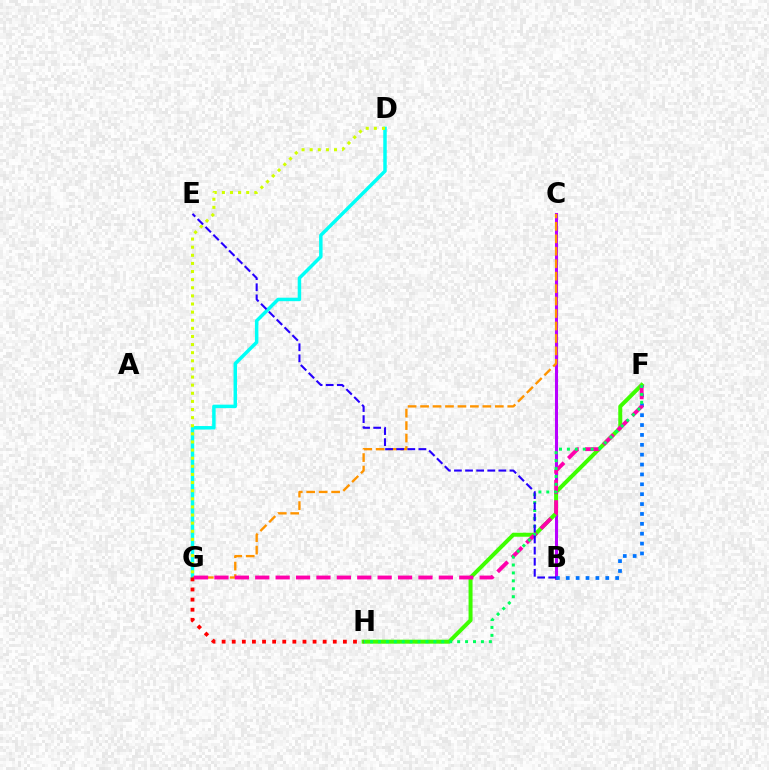{('D', 'G'): [{'color': '#00fff6', 'line_style': 'solid', 'thickness': 2.5}, {'color': '#d1ff00', 'line_style': 'dotted', 'thickness': 2.21}], ('B', 'C'): [{'color': '#b900ff', 'line_style': 'solid', 'thickness': 2.2}], ('B', 'F'): [{'color': '#0074ff', 'line_style': 'dotted', 'thickness': 2.68}], ('F', 'H'): [{'color': '#3dff00', 'line_style': 'solid', 'thickness': 2.88}, {'color': '#00ff5c', 'line_style': 'dotted', 'thickness': 2.15}], ('C', 'G'): [{'color': '#ff9400', 'line_style': 'dashed', 'thickness': 1.69}], ('G', 'H'): [{'color': '#ff0000', 'line_style': 'dotted', 'thickness': 2.75}], ('F', 'G'): [{'color': '#ff00ac', 'line_style': 'dashed', 'thickness': 2.77}], ('B', 'E'): [{'color': '#2500ff', 'line_style': 'dashed', 'thickness': 1.51}]}